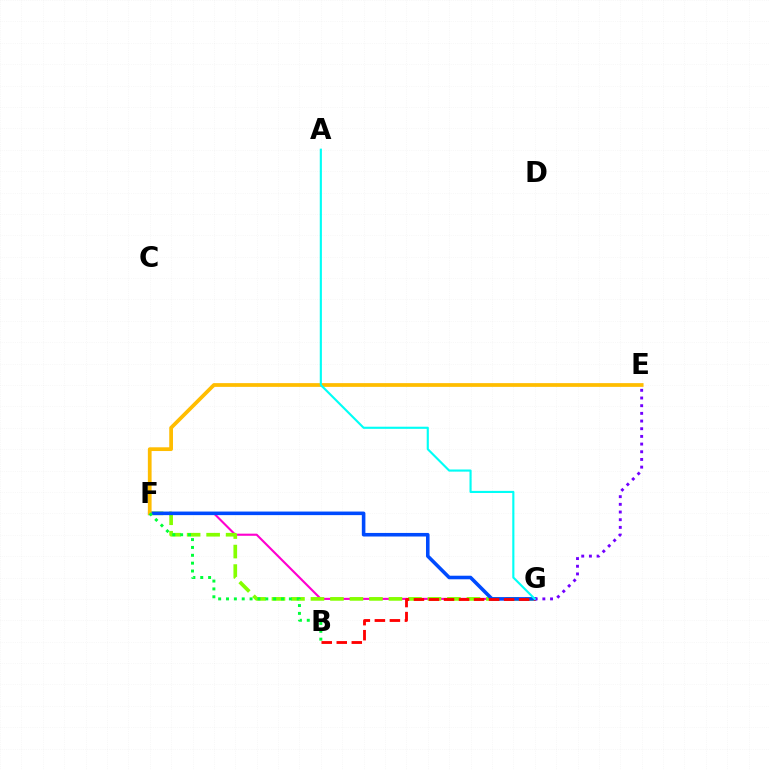{('F', 'G'): [{'color': '#ff00cf', 'line_style': 'solid', 'thickness': 1.53}, {'color': '#84ff00', 'line_style': 'dashed', 'thickness': 2.65}, {'color': '#004bff', 'line_style': 'solid', 'thickness': 2.57}], ('B', 'G'): [{'color': '#ff0000', 'line_style': 'dashed', 'thickness': 2.04}], ('E', 'F'): [{'color': '#ffbd00', 'line_style': 'solid', 'thickness': 2.69}], ('E', 'G'): [{'color': '#7200ff', 'line_style': 'dotted', 'thickness': 2.09}], ('A', 'G'): [{'color': '#00fff6', 'line_style': 'solid', 'thickness': 1.54}], ('B', 'F'): [{'color': '#00ff39', 'line_style': 'dotted', 'thickness': 2.14}]}